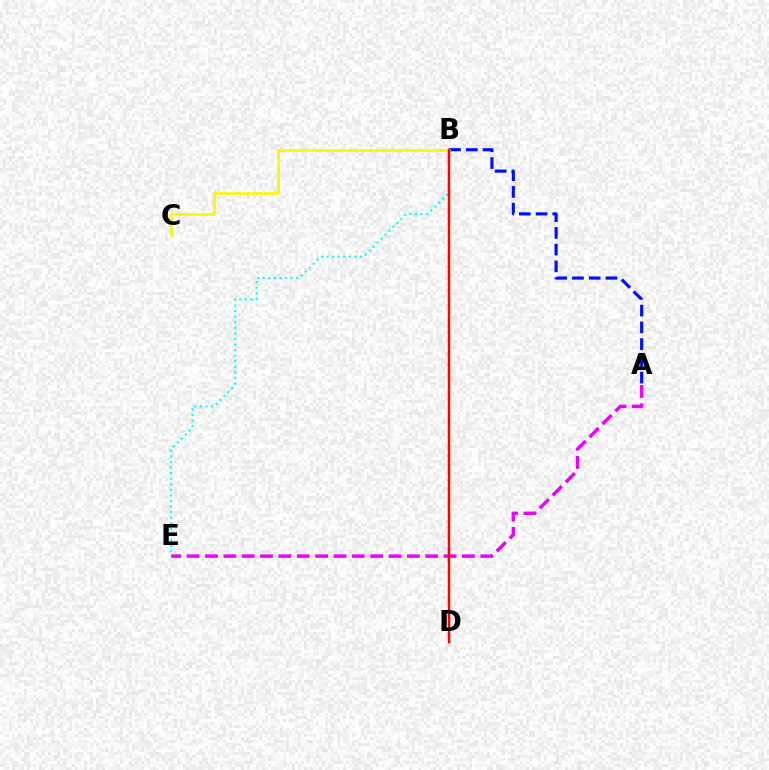{('A', 'B'): [{'color': '#0010ff', 'line_style': 'dashed', 'thickness': 2.28}], ('B', 'D'): [{'color': '#08ff00', 'line_style': 'dashed', 'thickness': 1.52}, {'color': '#ff0000', 'line_style': 'solid', 'thickness': 1.79}], ('B', 'C'): [{'color': '#fcf500', 'line_style': 'solid', 'thickness': 1.82}], ('A', 'E'): [{'color': '#ee00ff', 'line_style': 'dashed', 'thickness': 2.49}], ('B', 'E'): [{'color': '#00fff6', 'line_style': 'dotted', 'thickness': 1.52}]}